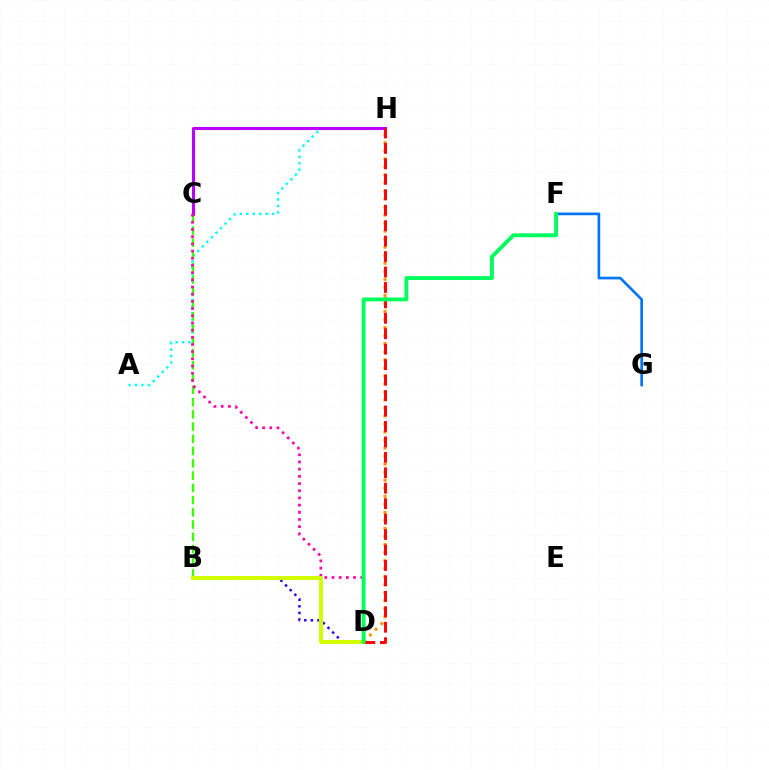{('A', 'H'): [{'color': '#00fff6', 'line_style': 'dotted', 'thickness': 1.75}], ('D', 'H'): [{'color': '#ff9400', 'line_style': 'dotted', 'thickness': 2.18}, {'color': '#ff0000', 'line_style': 'dashed', 'thickness': 2.1}], ('C', 'H'): [{'color': '#b900ff', 'line_style': 'solid', 'thickness': 2.23}], ('B', 'C'): [{'color': '#3dff00', 'line_style': 'dashed', 'thickness': 1.66}], ('C', 'D'): [{'color': '#ff00ac', 'line_style': 'dotted', 'thickness': 1.95}], ('F', 'G'): [{'color': '#0074ff', 'line_style': 'solid', 'thickness': 1.92}], ('B', 'D'): [{'color': '#2500ff', 'line_style': 'dotted', 'thickness': 1.79}, {'color': '#d1ff00', 'line_style': 'solid', 'thickness': 2.85}], ('D', 'F'): [{'color': '#00ff5c', 'line_style': 'solid', 'thickness': 2.79}]}